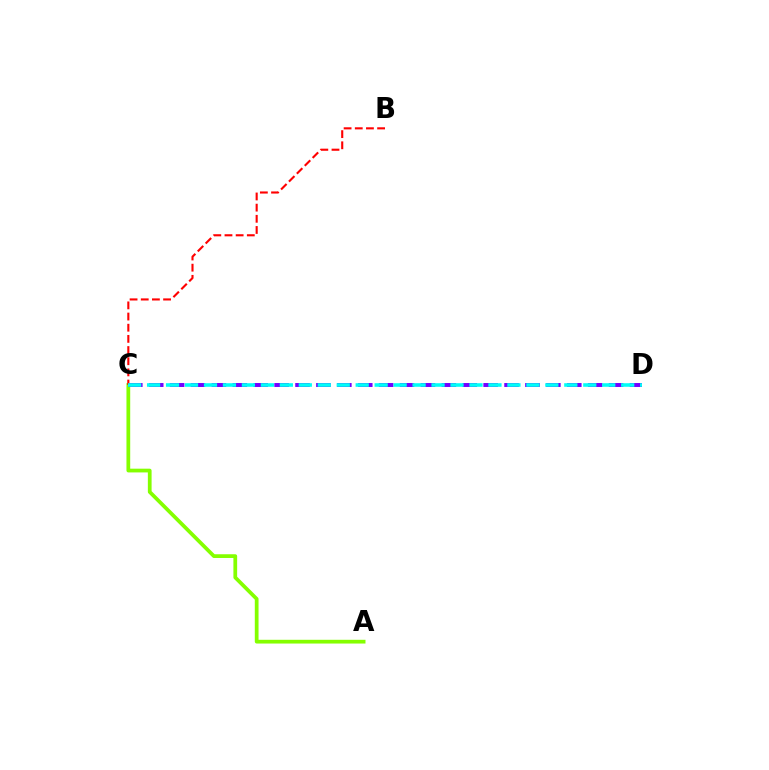{('A', 'C'): [{'color': '#84ff00', 'line_style': 'solid', 'thickness': 2.69}], ('C', 'D'): [{'color': '#7200ff', 'line_style': 'dashed', 'thickness': 2.84}, {'color': '#00fff6', 'line_style': 'dashed', 'thickness': 2.58}], ('B', 'C'): [{'color': '#ff0000', 'line_style': 'dashed', 'thickness': 1.52}]}